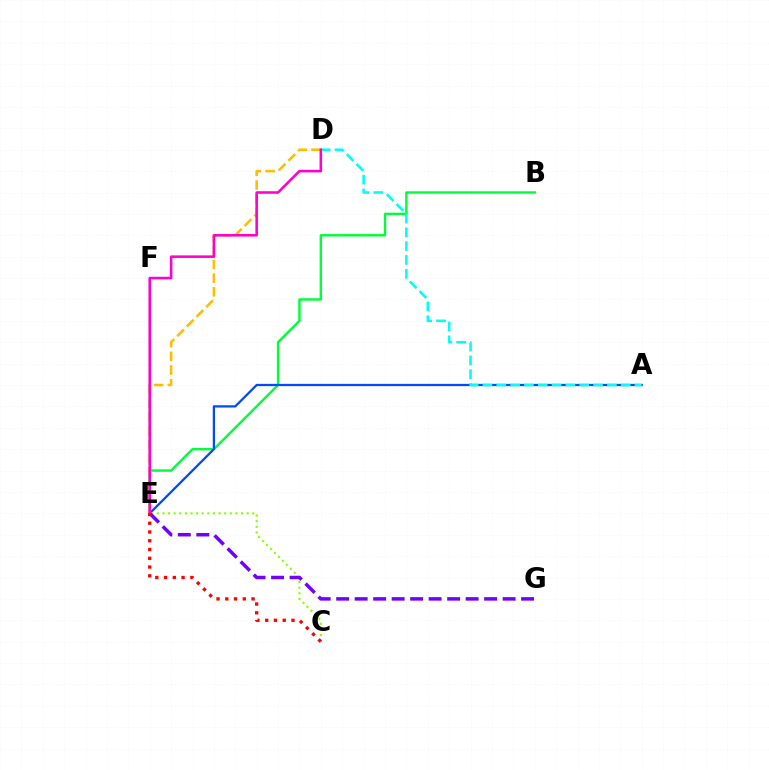{('B', 'E'): [{'color': '#00ff39', 'line_style': 'solid', 'thickness': 1.75}], ('D', 'E'): [{'color': '#ffbd00', 'line_style': 'dashed', 'thickness': 1.86}, {'color': '#ff00cf', 'line_style': 'solid', 'thickness': 1.85}], ('A', 'E'): [{'color': '#004bff', 'line_style': 'solid', 'thickness': 1.64}], ('C', 'E'): [{'color': '#84ff00', 'line_style': 'dotted', 'thickness': 1.53}, {'color': '#ff0000', 'line_style': 'dotted', 'thickness': 2.38}], ('A', 'D'): [{'color': '#00fff6', 'line_style': 'dashed', 'thickness': 1.88}], ('E', 'G'): [{'color': '#7200ff', 'line_style': 'dashed', 'thickness': 2.51}]}